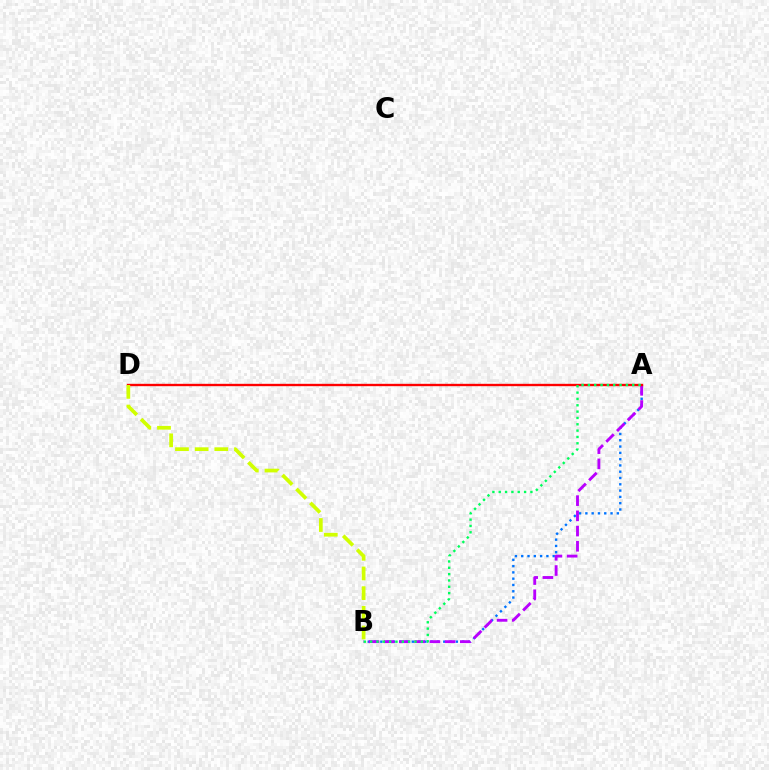{('A', 'B'): [{'color': '#0074ff', 'line_style': 'dotted', 'thickness': 1.71}, {'color': '#b900ff', 'line_style': 'dashed', 'thickness': 2.07}, {'color': '#00ff5c', 'line_style': 'dotted', 'thickness': 1.72}], ('A', 'D'): [{'color': '#ff0000', 'line_style': 'solid', 'thickness': 1.7}], ('B', 'D'): [{'color': '#d1ff00', 'line_style': 'dashed', 'thickness': 2.67}]}